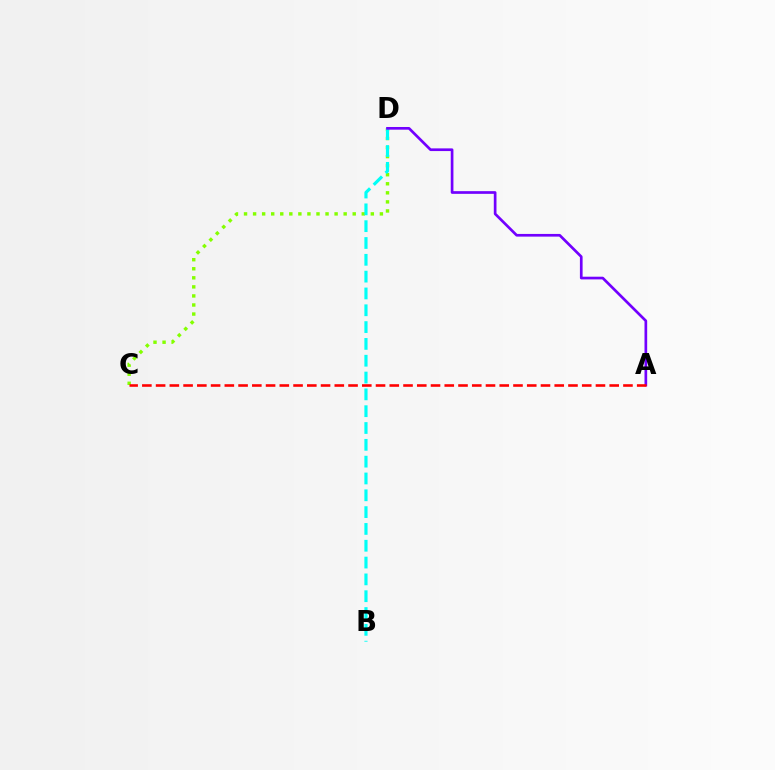{('C', 'D'): [{'color': '#84ff00', 'line_style': 'dotted', 'thickness': 2.46}], ('B', 'D'): [{'color': '#00fff6', 'line_style': 'dashed', 'thickness': 2.28}], ('A', 'D'): [{'color': '#7200ff', 'line_style': 'solid', 'thickness': 1.93}], ('A', 'C'): [{'color': '#ff0000', 'line_style': 'dashed', 'thickness': 1.87}]}